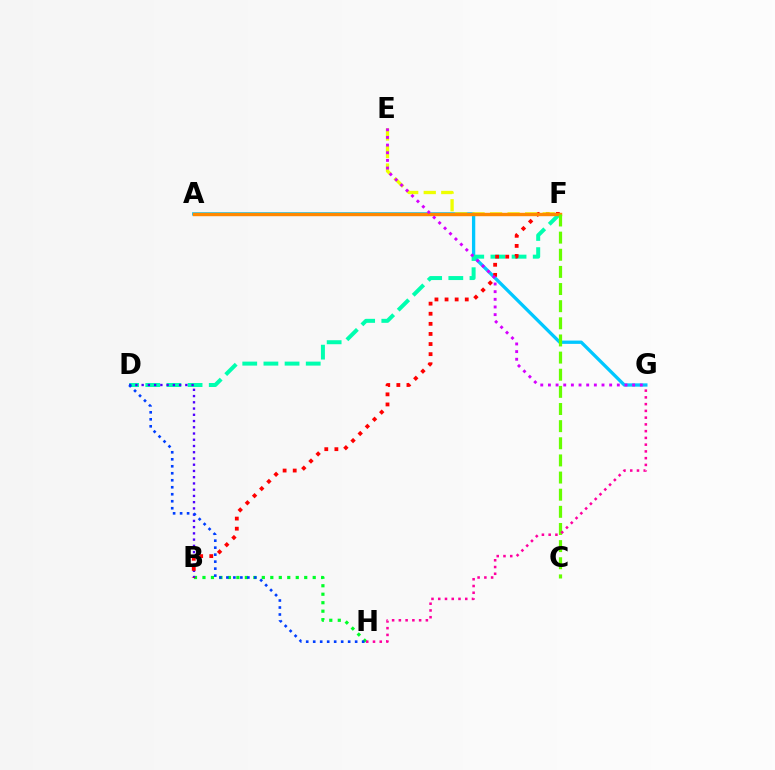{('B', 'H'): [{'color': '#00ff27', 'line_style': 'dotted', 'thickness': 2.3}], ('A', 'G'): [{'color': '#00c7ff', 'line_style': 'solid', 'thickness': 2.38}], ('D', 'F'): [{'color': '#00ffaf', 'line_style': 'dashed', 'thickness': 2.87}], ('B', 'D'): [{'color': '#4f00ff', 'line_style': 'dotted', 'thickness': 1.7}], ('B', 'F'): [{'color': '#ff0000', 'line_style': 'dotted', 'thickness': 2.74}], ('E', 'F'): [{'color': '#eeff00', 'line_style': 'dashed', 'thickness': 2.38}], ('A', 'F'): [{'color': '#ff8800', 'line_style': 'solid', 'thickness': 2.45}], ('D', 'H'): [{'color': '#003fff', 'line_style': 'dotted', 'thickness': 1.9}], ('E', 'G'): [{'color': '#d600ff', 'line_style': 'dotted', 'thickness': 2.08}], ('C', 'F'): [{'color': '#66ff00', 'line_style': 'dashed', 'thickness': 2.33}], ('G', 'H'): [{'color': '#ff00a0', 'line_style': 'dotted', 'thickness': 1.83}]}